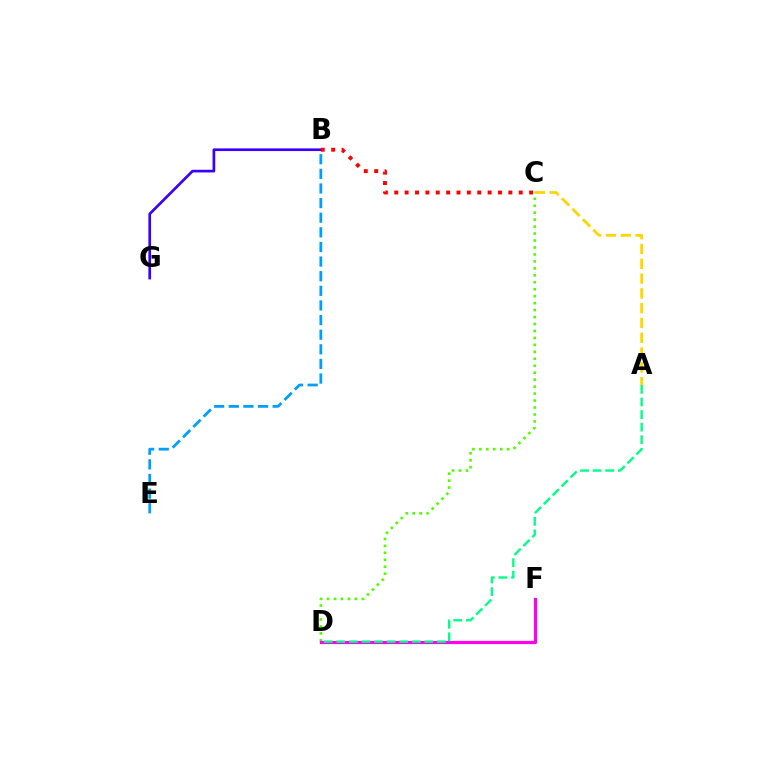{('C', 'D'): [{'color': '#4fff00', 'line_style': 'dotted', 'thickness': 1.89}], ('D', 'F'): [{'color': '#ff00ed', 'line_style': 'solid', 'thickness': 2.31}], ('A', 'D'): [{'color': '#00ff86', 'line_style': 'dashed', 'thickness': 1.71}], ('B', 'G'): [{'color': '#3700ff', 'line_style': 'solid', 'thickness': 1.93}], ('A', 'C'): [{'color': '#ffd500', 'line_style': 'dashed', 'thickness': 2.01}], ('B', 'C'): [{'color': '#ff0000', 'line_style': 'dotted', 'thickness': 2.82}], ('B', 'E'): [{'color': '#009eff', 'line_style': 'dashed', 'thickness': 1.99}]}